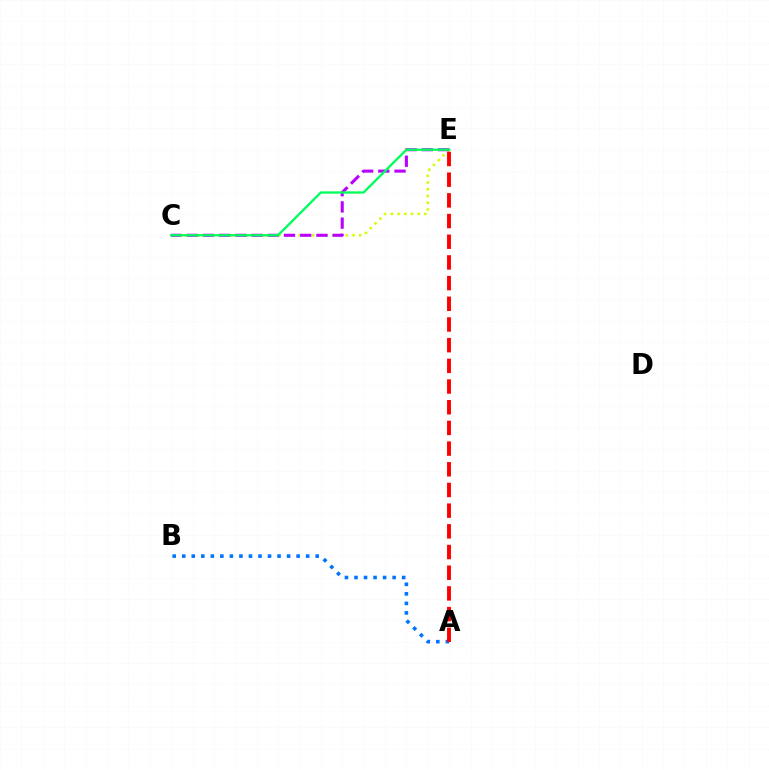{('A', 'B'): [{'color': '#0074ff', 'line_style': 'dotted', 'thickness': 2.59}], ('C', 'E'): [{'color': '#d1ff00', 'line_style': 'dotted', 'thickness': 1.83}, {'color': '#b900ff', 'line_style': 'dashed', 'thickness': 2.2}, {'color': '#00ff5c', 'line_style': 'solid', 'thickness': 1.67}], ('A', 'E'): [{'color': '#ff0000', 'line_style': 'dashed', 'thickness': 2.81}]}